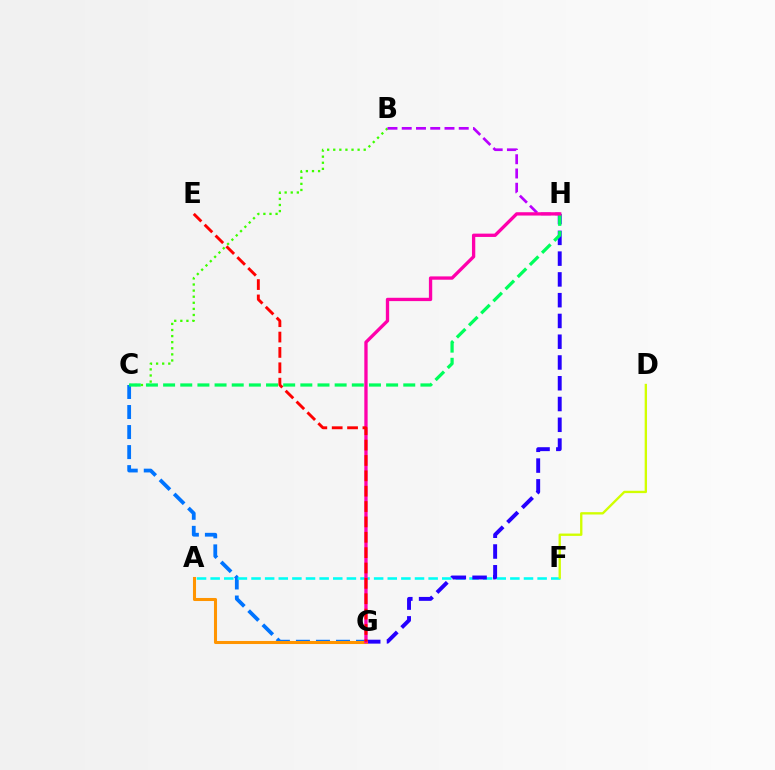{('B', 'C'): [{'color': '#3dff00', 'line_style': 'dotted', 'thickness': 1.66}], ('C', 'G'): [{'color': '#0074ff', 'line_style': 'dashed', 'thickness': 2.72}], ('A', 'F'): [{'color': '#00fff6', 'line_style': 'dashed', 'thickness': 1.85}], ('D', 'F'): [{'color': '#d1ff00', 'line_style': 'solid', 'thickness': 1.69}], ('G', 'H'): [{'color': '#2500ff', 'line_style': 'dashed', 'thickness': 2.82}, {'color': '#ff00ac', 'line_style': 'solid', 'thickness': 2.39}], ('B', 'H'): [{'color': '#b900ff', 'line_style': 'dashed', 'thickness': 1.94}], ('A', 'G'): [{'color': '#ff9400', 'line_style': 'solid', 'thickness': 2.2}], ('C', 'H'): [{'color': '#00ff5c', 'line_style': 'dashed', 'thickness': 2.33}], ('E', 'G'): [{'color': '#ff0000', 'line_style': 'dashed', 'thickness': 2.09}]}